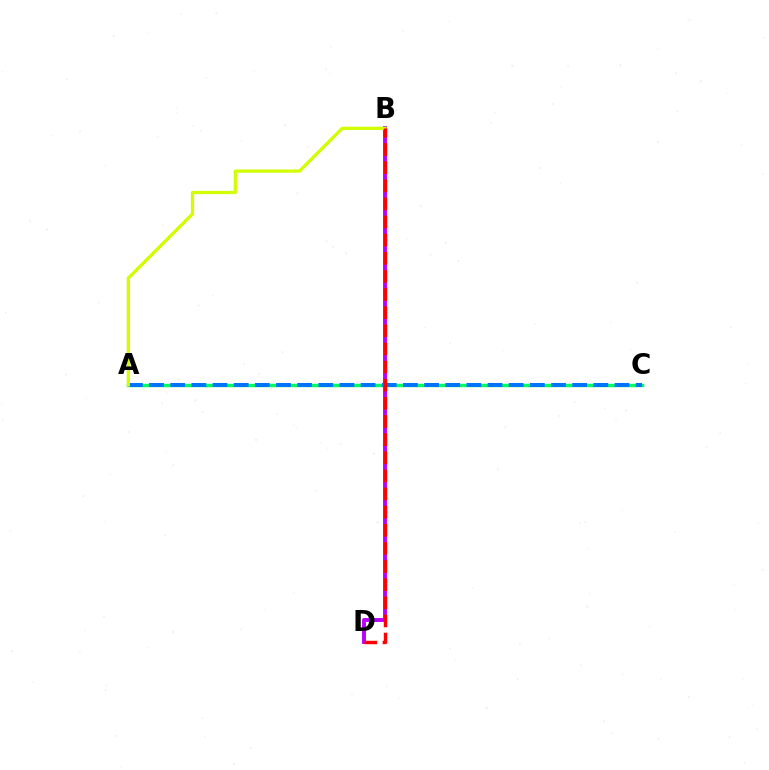{('B', 'D'): [{'color': '#b900ff', 'line_style': 'solid', 'thickness': 2.8}, {'color': '#ff0000', 'line_style': 'dashed', 'thickness': 2.46}], ('A', 'C'): [{'color': '#00ff5c', 'line_style': 'solid', 'thickness': 2.45}, {'color': '#0074ff', 'line_style': 'dashed', 'thickness': 2.87}], ('A', 'B'): [{'color': '#d1ff00', 'line_style': 'solid', 'thickness': 2.34}]}